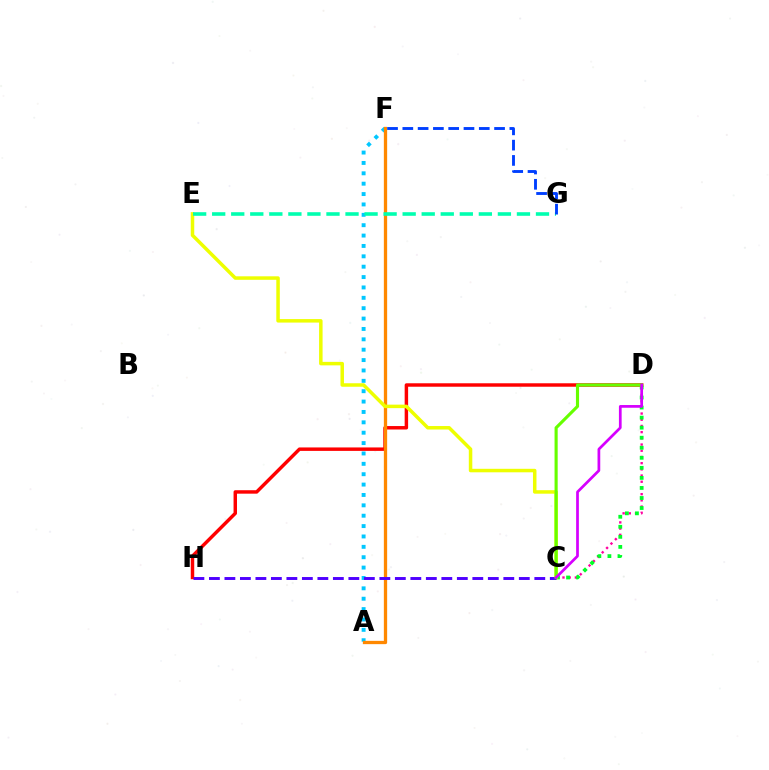{('A', 'F'): [{'color': '#00c7ff', 'line_style': 'dotted', 'thickness': 2.82}, {'color': '#ff8800', 'line_style': 'solid', 'thickness': 2.37}], ('D', 'H'): [{'color': '#ff0000', 'line_style': 'solid', 'thickness': 2.49}], ('C', 'D'): [{'color': '#ff00a0', 'line_style': 'dotted', 'thickness': 1.69}, {'color': '#00ff27', 'line_style': 'dotted', 'thickness': 2.73}, {'color': '#66ff00', 'line_style': 'solid', 'thickness': 2.25}, {'color': '#d600ff', 'line_style': 'solid', 'thickness': 1.96}], ('C', 'E'): [{'color': '#eeff00', 'line_style': 'solid', 'thickness': 2.52}], ('C', 'H'): [{'color': '#4f00ff', 'line_style': 'dashed', 'thickness': 2.1}], ('E', 'G'): [{'color': '#00ffaf', 'line_style': 'dashed', 'thickness': 2.59}], ('F', 'G'): [{'color': '#003fff', 'line_style': 'dashed', 'thickness': 2.08}]}